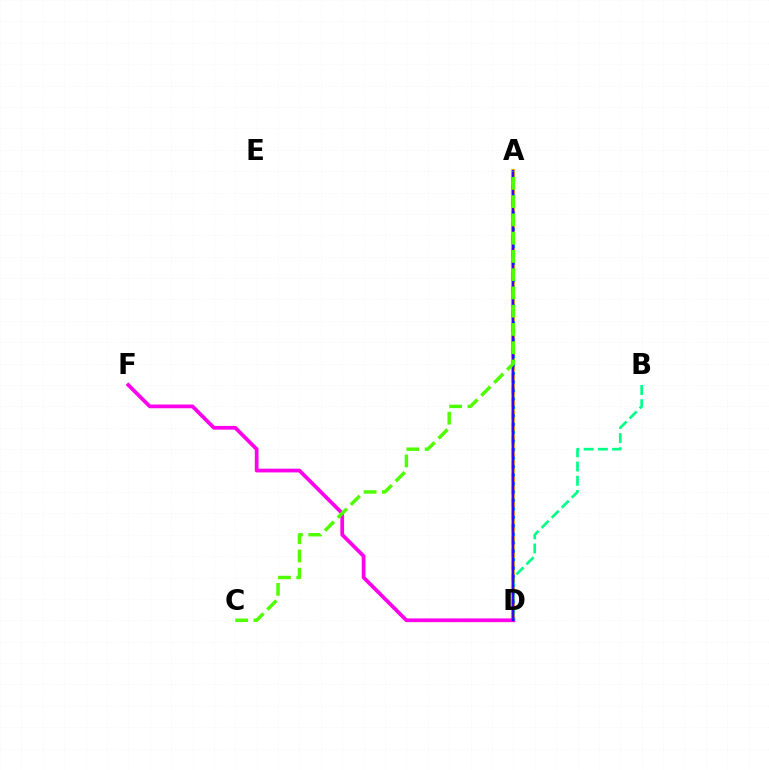{('A', 'D'): [{'color': '#ffd500', 'line_style': 'solid', 'thickness': 2.97}, {'color': '#009eff', 'line_style': 'dotted', 'thickness': 2.3}, {'color': '#ff0000', 'line_style': 'dashed', 'thickness': 1.7}, {'color': '#3700ff', 'line_style': 'solid', 'thickness': 1.77}], ('D', 'F'): [{'color': '#ff00ed', 'line_style': 'solid', 'thickness': 2.69}], ('B', 'D'): [{'color': '#00ff86', 'line_style': 'dashed', 'thickness': 1.93}], ('A', 'C'): [{'color': '#4fff00', 'line_style': 'dashed', 'thickness': 2.48}]}